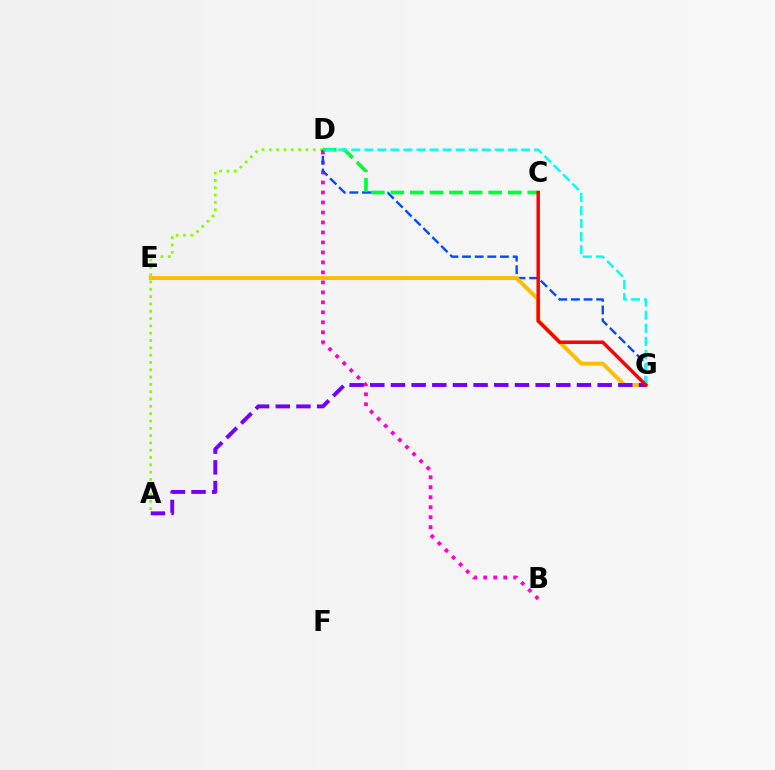{('A', 'D'): [{'color': '#84ff00', 'line_style': 'dotted', 'thickness': 1.99}], ('B', 'D'): [{'color': '#ff00cf', 'line_style': 'dotted', 'thickness': 2.71}], ('D', 'G'): [{'color': '#004bff', 'line_style': 'dashed', 'thickness': 1.72}, {'color': '#00fff6', 'line_style': 'dashed', 'thickness': 1.77}], ('C', 'D'): [{'color': '#00ff39', 'line_style': 'dashed', 'thickness': 2.66}], ('E', 'G'): [{'color': '#ffbd00', 'line_style': 'solid', 'thickness': 2.85}], ('A', 'G'): [{'color': '#7200ff', 'line_style': 'dashed', 'thickness': 2.81}], ('C', 'G'): [{'color': '#ff0000', 'line_style': 'solid', 'thickness': 2.49}]}